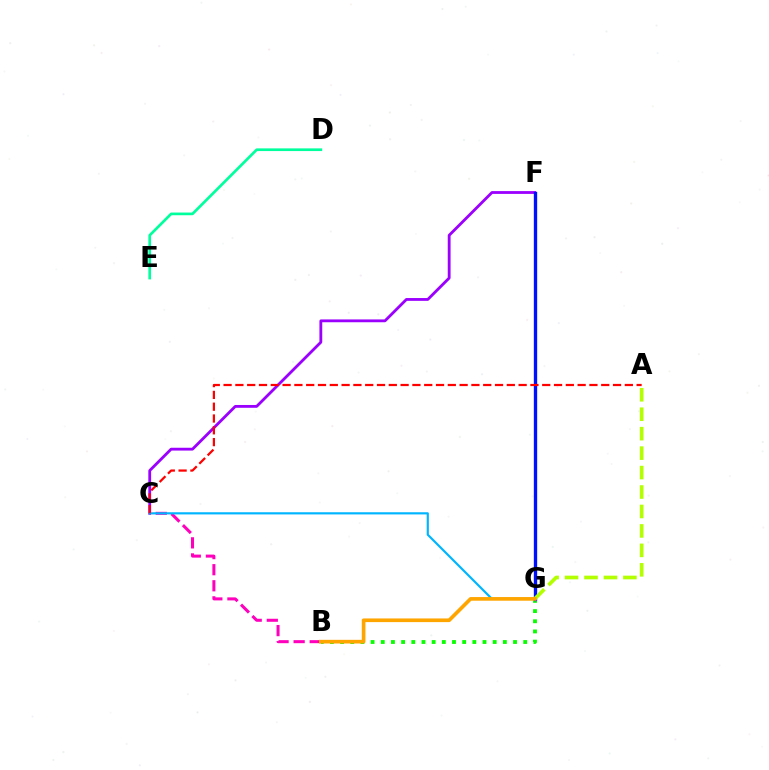{('C', 'F'): [{'color': '#9b00ff', 'line_style': 'solid', 'thickness': 2.03}], ('B', 'G'): [{'color': '#08ff00', 'line_style': 'dotted', 'thickness': 2.76}, {'color': '#ffa500', 'line_style': 'solid', 'thickness': 2.64}], ('D', 'E'): [{'color': '#00ff9d', 'line_style': 'solid', 'thickness': 1.94}], ('F', 'G'): [{'color': '#0010ff', 'line_style': 'solid', 'thickness': 2.4}], ('B', 'C'): [{'color': '#ff00bd', 'line_style': 'dashed', 'thickness': 2.18}], ('C', 'G'): [{'color': '#00b5ff', 'line_style': 'solid', 'thickness': 1.56}], ('A', 'G'): [{'color': '#b3ff00', 'line_style': 'dashed', 'thickness': 2.64}], ('A', 'C'): [{'color': '#ff0000', 'line_style': 'dashed', 'thickness': 1.6}]}